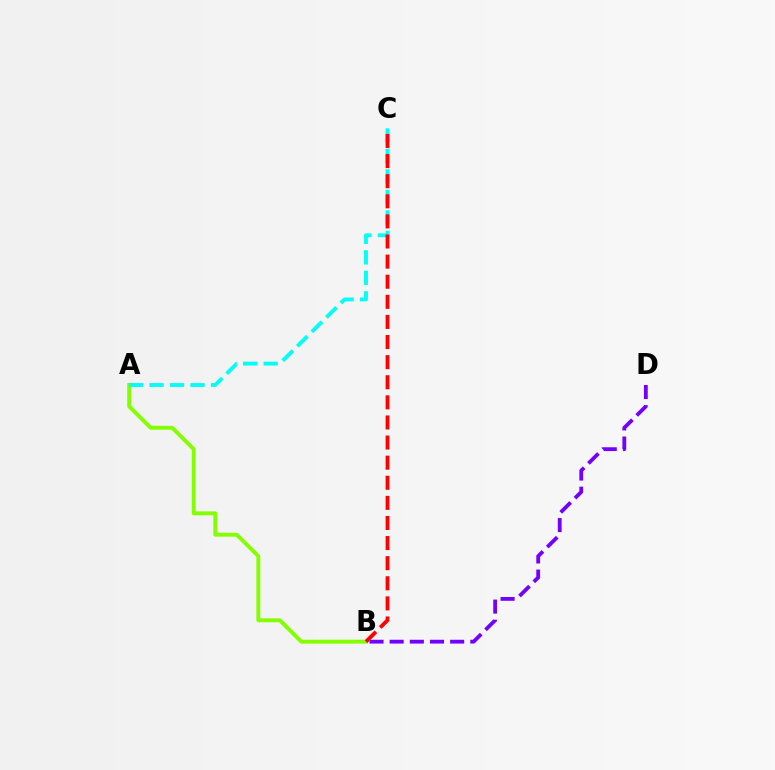{('A', 'B'): [{'color': '#84ff00', 'line_style': 'solid', 'thickness': 2.82}], ('A', 'C'): [{'color': '#00fff6', 'line_style': 'dashed', 'thickness': 2.78}], ('B', 'D'): [{'color': '#7200ff', 'line_style': 'dashed', 'thickness': 2.74}], ('B', 'C'): [{'color': '#ff0000', 'line_style': 'dashed', 'thickness': 2.73}]}